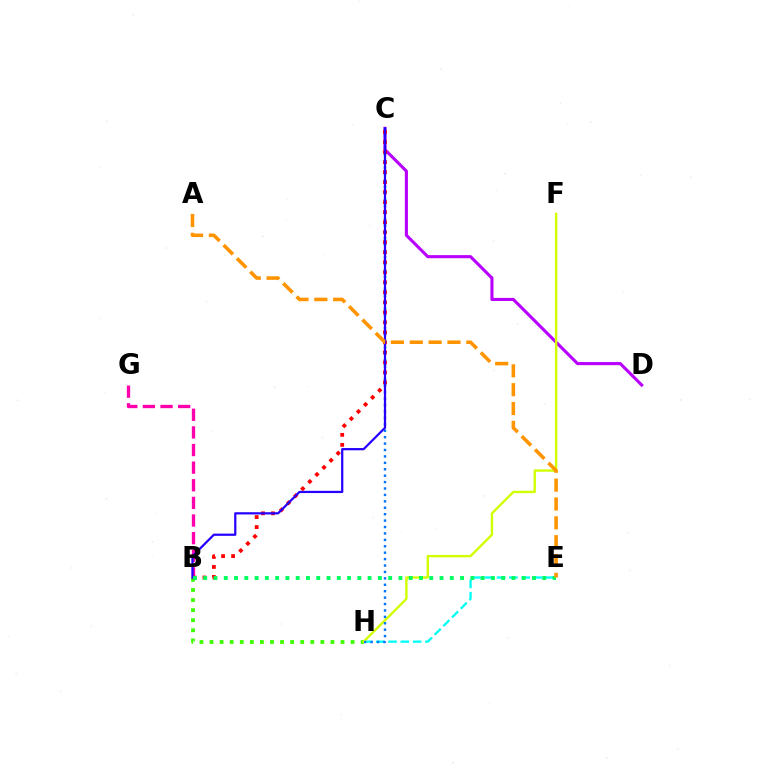{('E', 'H'): [{'color': '#00fff6', 'line_style': 'dashed', 'thickness': 1.67}], ('C', 'D'): [{'color': '#b900ff', 'line_style': 'solid', 'thickness': 2.23}], ('B', 'H'): [{'color': '#3dff00', 'line_style': 'dotted', 'thickness': 2.74}], ('F', 'H'): [{'color': '#d1ff00', 'line_style': 'solid', 'thickness': 1.71}], ('B', 'G'): [{'color': '#ff00ac', 'line_style': 'dashed', 'thickness': 2.39}], ('B', 'C'): [{'color': '#ff0000', 'line_style': 'dotted', 'thickness': 2.72}, {'color': '#2500ff', 'line_style': 'solid', 'thickness': 1.61}], ('C', 'H'): [{'color': '#0074ff', 'line_style': 'dotted', 'thickness': 1.74}], ('B', 'E'): [{'color': '#00ff5c', 'line_style': 'dotted', 'thickness': 2.79}], ('A', 'E'): [{'color': '#ff9400', 'line_style': 'dashed', 'thickness': 2.56}]}